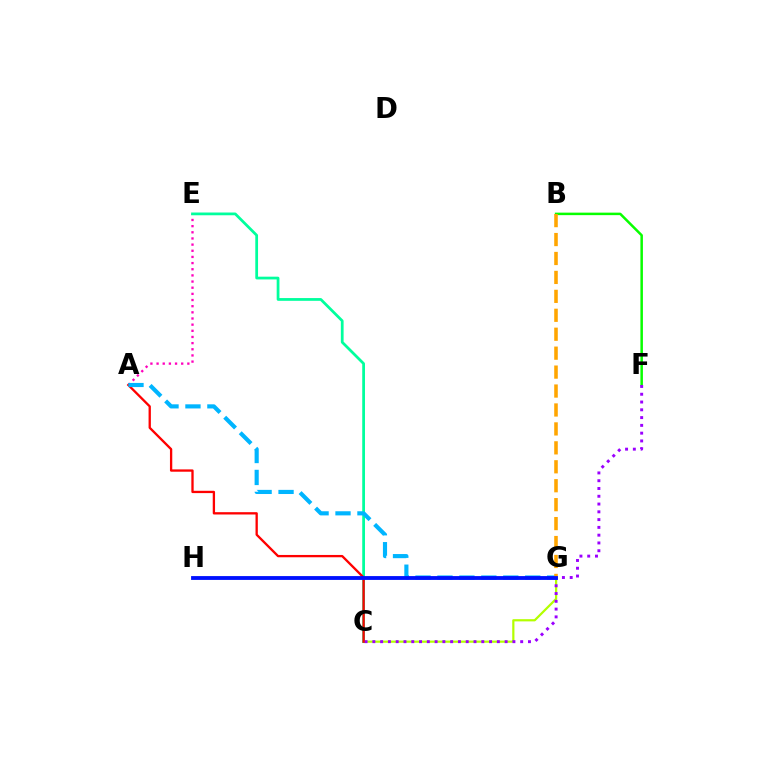{('B', 'F'): [{'color': '#08ff00', 'line_style': 'solid', 'thickness': 1.8}], ('C', 'G'): [{'color': '#b3ff00', 'line_style': 'solid', 'thickness': 1.59}], ('A', 'E'): [{'color': '#ff00bd', 'line_style': 'dotted', 'thickness': 1.67}], ('C', 'E'): [{'color': '#00ff9d', 'line_style': 'solid', 'thickness': 1.98}], ('C', 'F'): [{'color': '#9b00ff', 'line_style': 'dotted', 'thickness': 2.11}], ('A', 'C'): [{'color': '#ff0000', 'line_style': 'solid', 'thickness': 1.66}], ('A', 'G'): [{'color': '#00b5ff', 'line_style': 'dashed', 'thickness': 2.98}], ('B', 'G'): [{'color': '#ffa500', 'line_style': 'dashed', 'thickness': 2.57}], ('G', 'H'): [{'color': '#0010ff', 'line_style': 'solid', 'thickness': 2.76}]}